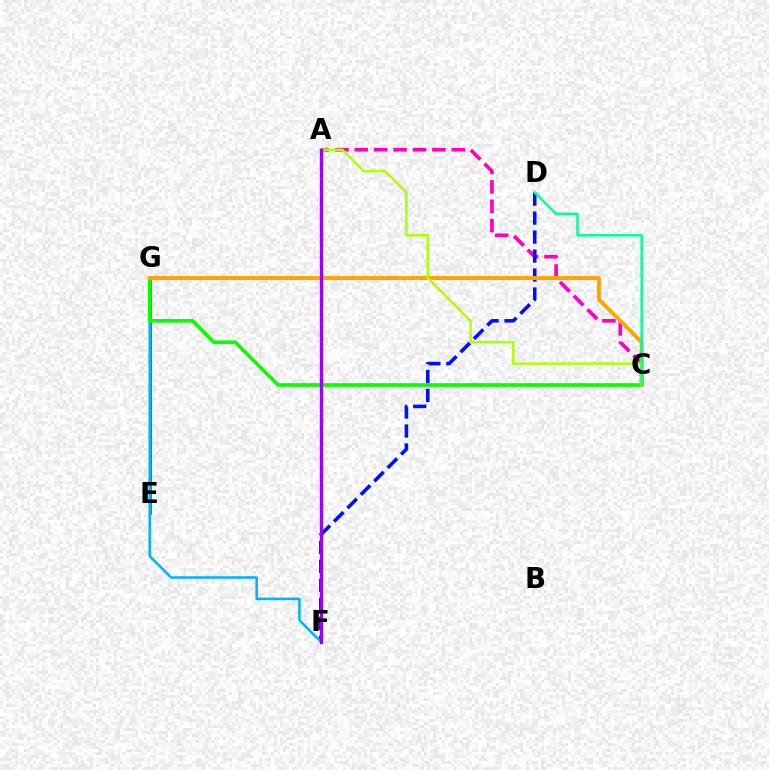{('E', 'G'): [{'color': '#ff0000', 'line_style': 'solid', 'thickness': 1.89}], ('A', 'C'): [{'color': '#ff00bd', 'line_style': 'dashed', 'thickness': 2.64}, {'color': '#b3ff00', 'line_style': 'solid', 'thickness': 1.81}], ('D', 'F'): [{'color': '#0010ff', 'line_style': 'dashed', 'thickness': 2.58}], ('F', 'G'): [{'color': '#00b5ff', 'line_style': 'solid', 'thickness': 1.83}], ('C', 'G'): [{'color': '#08ff00', 'line_style': 'solid', 'thickness': 2.63}, {'color': '#ffa500', 'line_style': 'solid', 'thickness': 2.84}], ('C', 'D'): [{'color': '#00ff9d', 'line_style': 'solid', 'thickness': 1.78}], ('A', 'F'): [{'color': '#9b00ff', 'line_style': 'solid', 'thickness': 2.42}]}